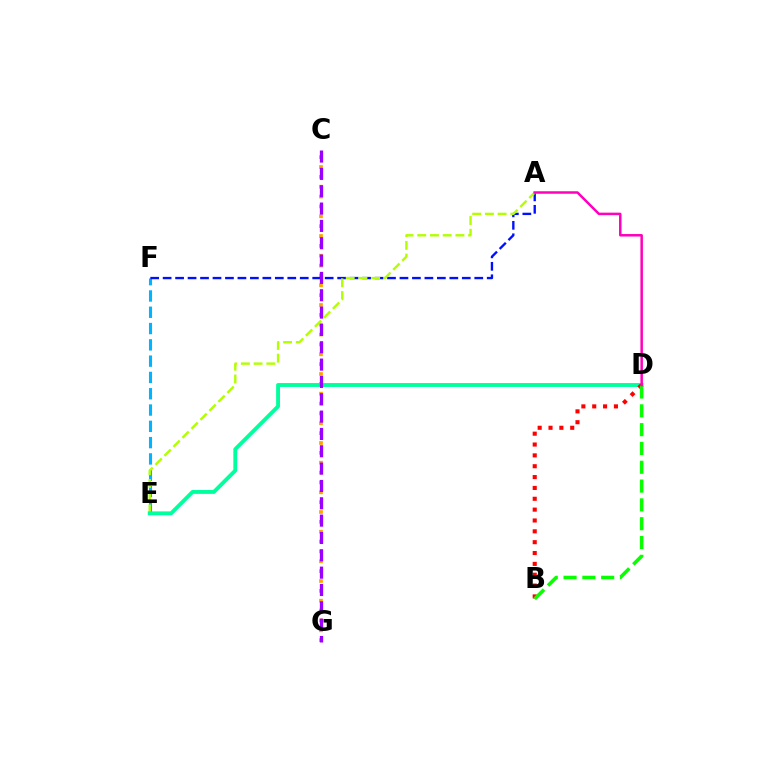{('E', 'F'): [{'color': '#00b5ff', 'line_style': 'dashed', 'thickness': 2.21}], ('C', 'G'): [{'color': '#ffa500', 'line_style': 'dotted', 'thickness': 2.68}, {'color': '#9b00ff', 'line_style': 'dashed', 'thickness': 2.36}], ('A', 'F'): [{'color': '#0010ff', 'line_style': 'dashed', 'thickness': 1.69}], ('A', 'E'): [{'color': '#b3ff00', 'line_style': 'dashed', 'thickness': 1.73}], ('D', 'E'): [{'color': '#00ff9d', 'line_style': 'solid', 'thickness': 2.79}], ('B', 'D'): [{'color': '#ff0000', 'line_style': 'dotted', 'thickness': 2.95}, {'color': '#08ff00', 'line_style': 'dashed', 'thickness': 2.56}], ('A', 'D'): [{'color': '#ff00bd', 'line_style': 'solid', 'thickness': 1.8}]}